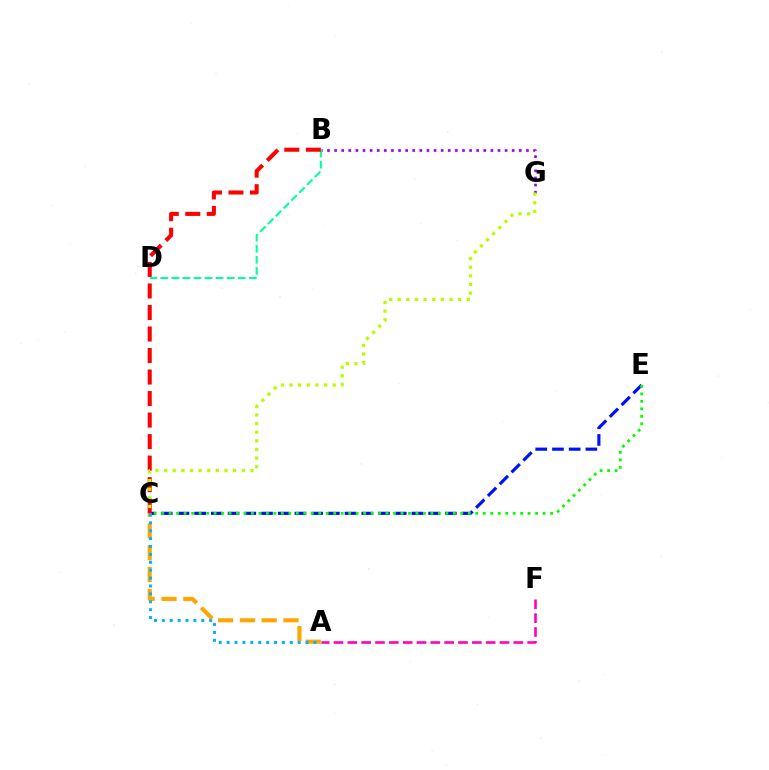{('C', 'E'): [{'color': '#0010ff', 'line_style': 'dashed', 'thickness': 2.27}, {'color': '#08ff00', 'line_style': 'dotted', 'thickness': 2.03}], ('A', 'C'): [{'color': '#ffa500', 'line_style': 'dashed', 'thickness': 2.96}, {'color': '#00b5ff', 'line_style': 'dotted', 'thickness': 2.14}], ('B', 'G'): [{'color': '#9b00ff', 'line_style': 'dotted', 'thickness': 1.93}], ('B', 'D'): [{'color': '#00ff9d', 'line_style': 'dashed', 'thickness': 1.5}], ('B', 'C'): [{'color': '#ff0000', 'line_style': 'dashed', 'thickness': 2.92}], ('C', 'G'): [{'color': '#b3ff00', 'line_style': 'dotted', 'thickness': 2.34}], ('A', 'F'): [{'color': '#ff00bd', 'line_style': 'dashed', 'thickness': 1.88}]}